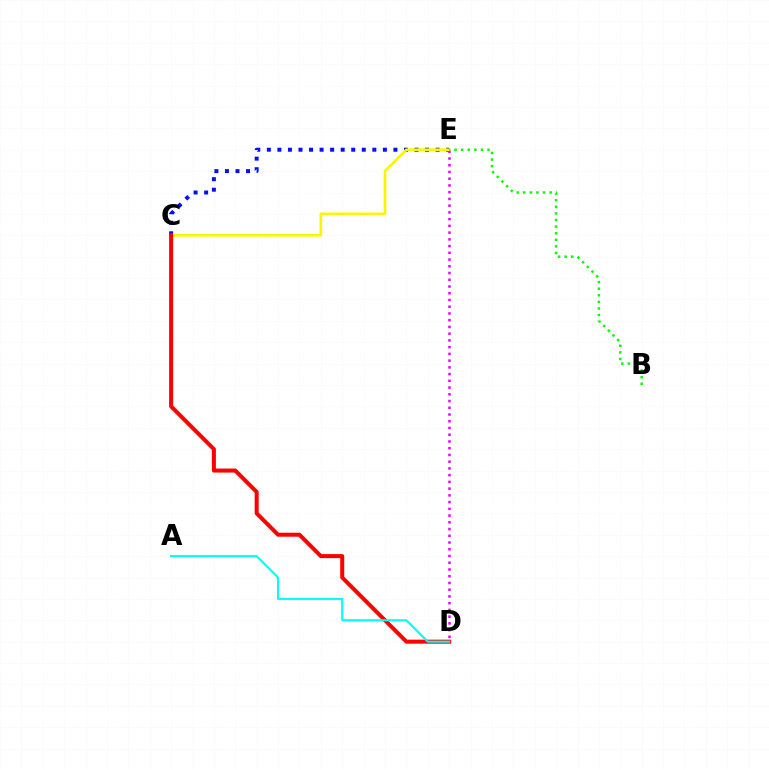{('C', 'E'): [{'color': '#0010ff', 'line_style': 'dotted', 'thickness': 2.87}, {'color': '#fcf500', 'line_style': 'solid', 'thickness': 1.93}], ('D', 'E'): [{'color': '#ee00ff', 'line_style': 'dotted', 'thickness': 1.83}], ('C', 'D'): [{'color': '#ff0000', 'line_style': 'solid', 'thickness': 2.89}], ('B', 'E'): [{'color': '#08ff00', 'line_style': 'dotted', 'thickness': 1.79}], ('A', 'D'): [{'color': '#00fff6', 'line_style': 'solid', 'thickness': 1.52}]}